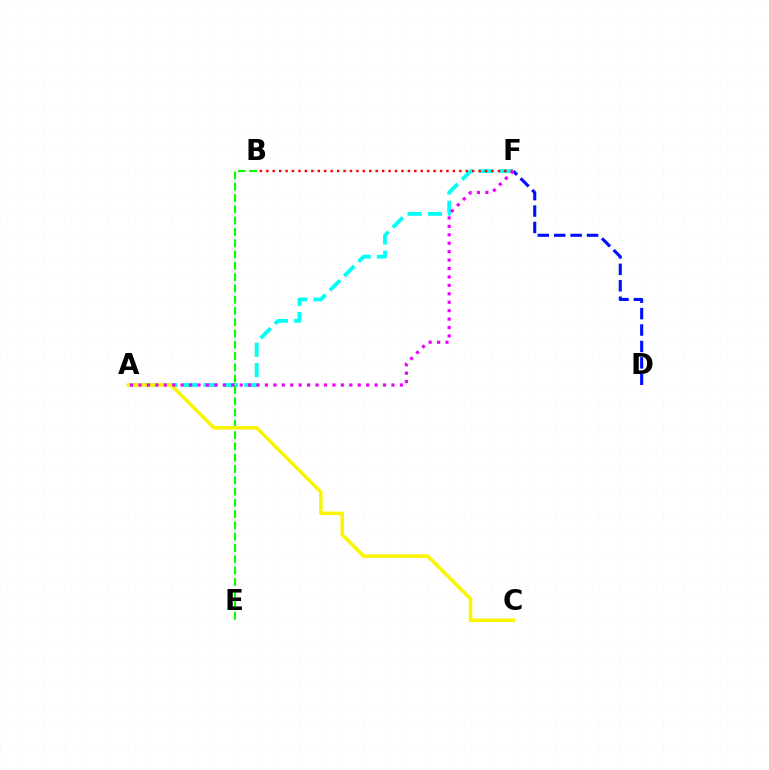{('A', 'F'): [{'color': '#00fff6', 'line_style': 'dashed', 'thickness': 2.76}, {'color': '#ee00ff', 'line_style': 'dotted', 'thickness': 2.29}], ('B', 'F'): [{'color': '#ff0000', 'line_style': 'dotted', 'thickness': 1.75}], ('B', 'E'): [{'color': '#08ff00', 'line_style': 'dashed', 'thickness': 1.53}], ('A', 'C'): [{'color': '#fcf500', 'line_style': 'solid', 'thickness': 2.55}], ('D', 'F'): [{'color': '#0010ff', 'line_style': 'dashed', 'thickness': 2.23}]}